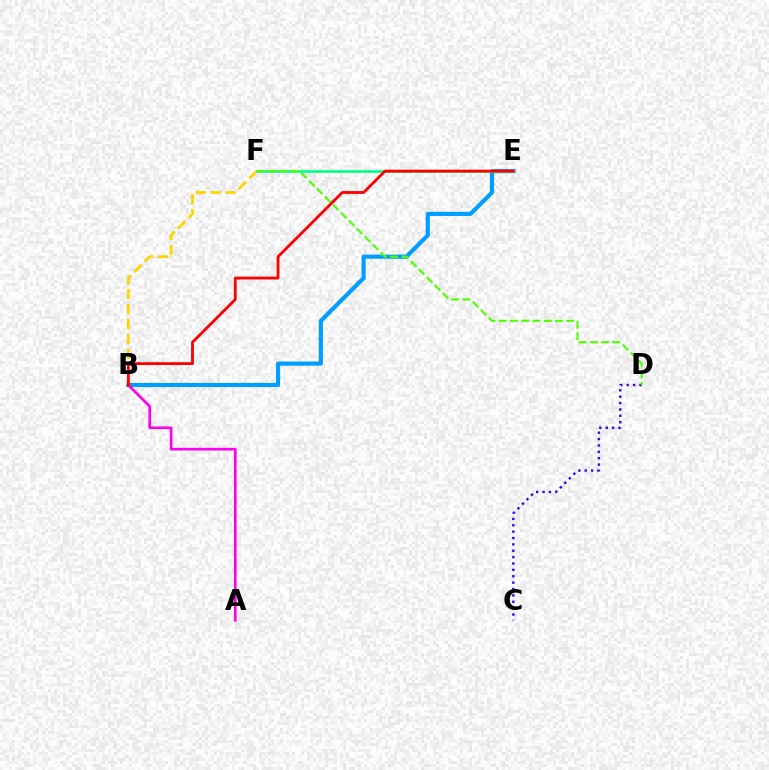{('B', 'E'): [{'color': '#009eff', 'line_style': 'solid', 'thickness': 2.98}, {'color': '#ff0000', 'line_style': 'solid', 'thickness': 2.03}], ('C', 'D'): [{'color': '#3700ff', 'line_style': 'dotted', 'thickness': 1.73}], ('B', 'F'): [{'color': '#ffd500', 'line_style': 'dashed', 'thickness': 2.02}], ('E', 'F'): [{'color': '#00ff86', 'line_style': 'solid', 'thickness': 1.87}], ('A', 'B'): [{'color': '#ff00ed', 'line_style': 'solid', 'thickness': 1.91}], ('D', 'F'): [{'color': '#4fff00', 'line_style': 'dashed', 'thickness': 1.53}]}